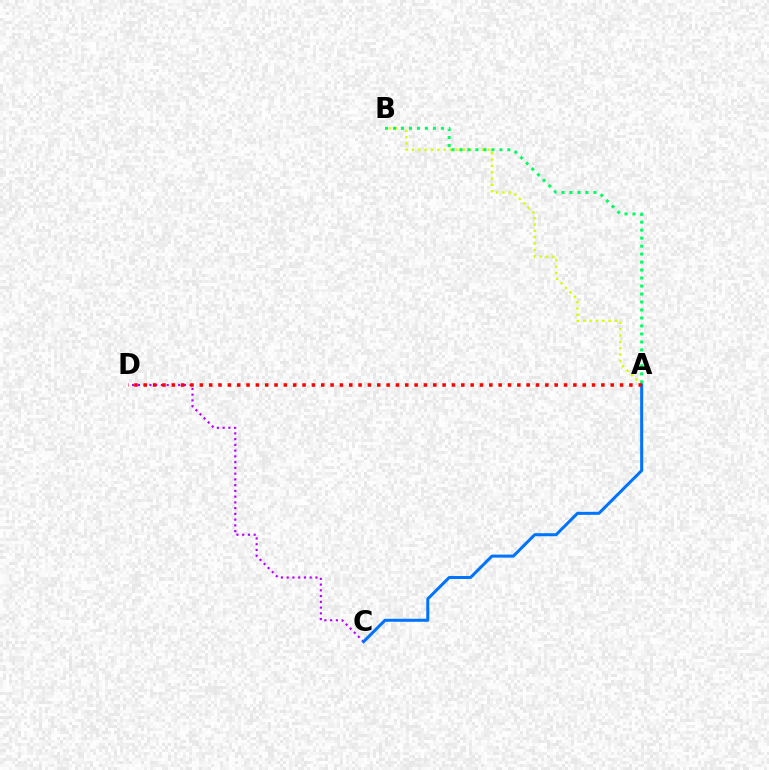{('A', 'B'): [{'color': '#d1ff00', 'line_style': 'dotted', 'thickness': 1.72}, {'color': '#00ff5c', 'line_style': 'dotted', 'thickness': 2.17}], ('C', 'D'): [{'color': '#b900ff', 'line_style': 'dotted', 'thickness': 1.56}], ('A', 'C'): [{'color': '#0074ff', 'line_style': 'solid', 'thickness': 2.17}], ('A', 'D'): [{'color': '#ff0000', 'line_style': 'dotted', 'thickness': 2.54}]}